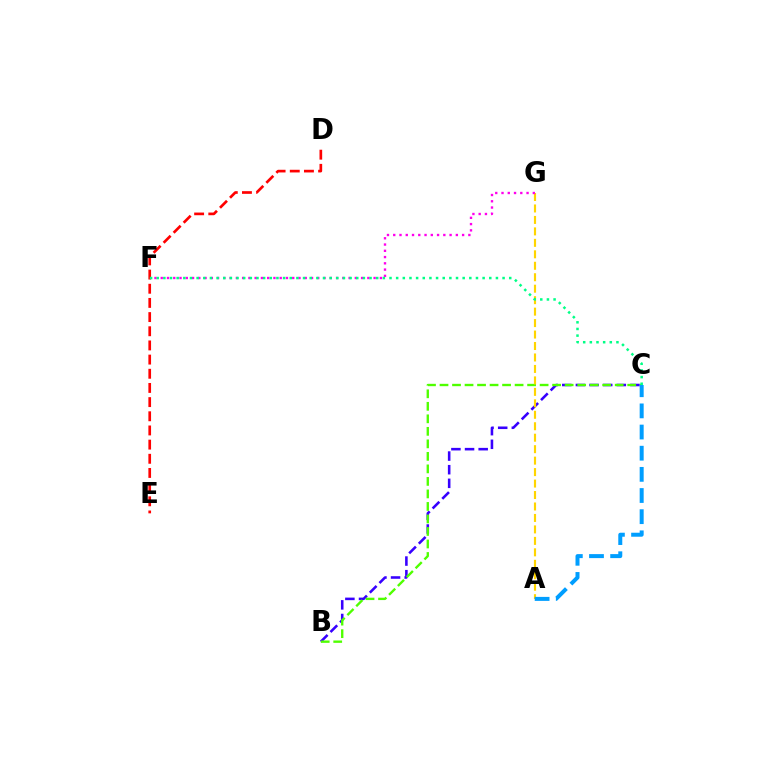{('B', 'C'): [{'color': '#3700ff', 'line_style': 'dashed', 'thickness': 1.85}, {'color': '#4fff00', 'line_style': 'dashed', 'thickness': 1.7}], ('D', 'E'): [{'color': '#ff0000', 'line_style': 'dashed', 'thickness': 1.93}], ('A', 'G'): [{'color': '#ffd500', 'line_style': 'dashed', 'thickness': 1.56}], ('F', 'G'): [{'color': '#ff00ed', 'line_style': 'dotted', 'thickness': 1.7}], ('C', 'F'): [{'color': '#00ff86', 'line_style': 'dotted', 'thickness': 1.81}], ('A', 'C'): [{'color': '#009eff', 'line_style': 'dashed', 'thickness': 2.87}]}